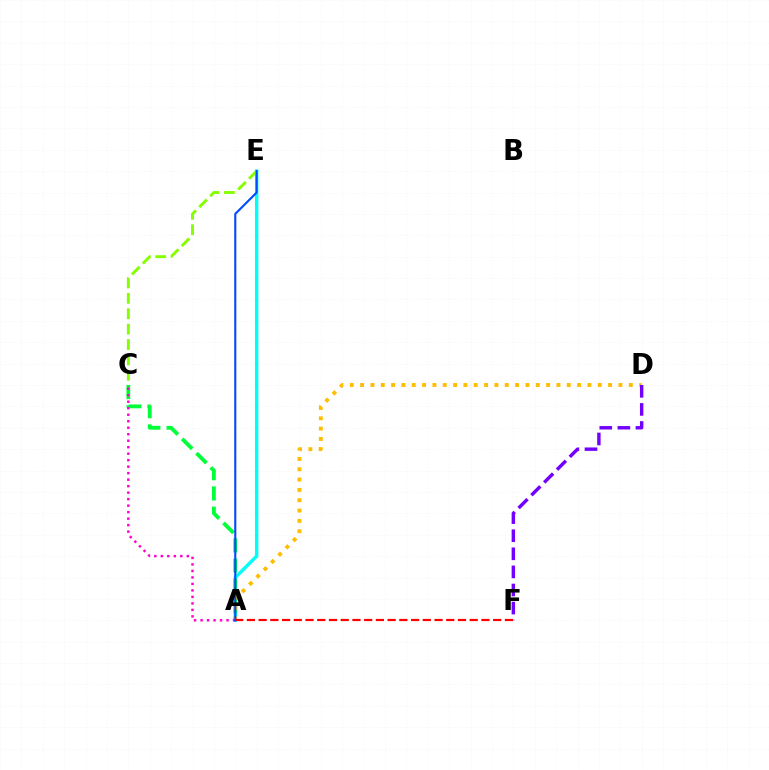{('A', 'E'): [{'color': '#00fff6', 'line_style': 'solid', 'thickness': 2.48}, {'color': '#004bff', 'line_style': 'solid', 'thickness': 1.52}], ('A', 'C'): [{'color': '#00ff39', 'line_style': 'dashed', 'thickness': 2.75}, {'color': '#ff00cf', 'line_style': 'dotted', 'thickness': 1.76}], ('C', 'E'): [{'color': '#84ff00', 'line_style': 'dashed', 'thickness': 2.09}], ('A', 'D'): [{'color': '#ffbd00', 'line_style': 'dotted', 'thickness': 2.81}], ('D', 'F'): [{'color': '#7200ff', 'line_style': 'dashed', 'thickness': 2.46}], ('A', 'F'): [{'color': '#ff0000', 'line_style': 'dashed', 'thickness': 1.59}]}